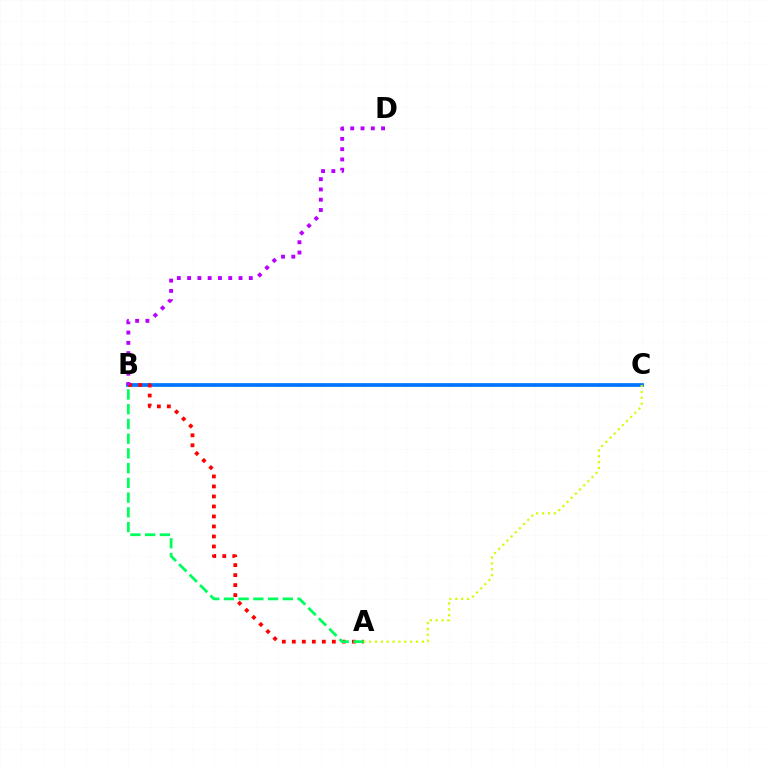{('B', 'C'): [{'color': '#0074ff', 'line_style': 'solid', 'thickness': 2.68}], ('A', 'C'): [{'color': '#d1ff00', 'line_style': 'dotted', 'thickness': 1.59}], ('A', 'B'): [{'color': '#ff0000', 'line_style': 'dotted', 'thickness': 2.72}, {'color': '#00ff5c', 'line_style': 'dashed', 'thickness': 2.0}], ('B', 'D'): [{'color': '#b900ff', 'line_style': 'dotted', 'thickness': 2.79}]}